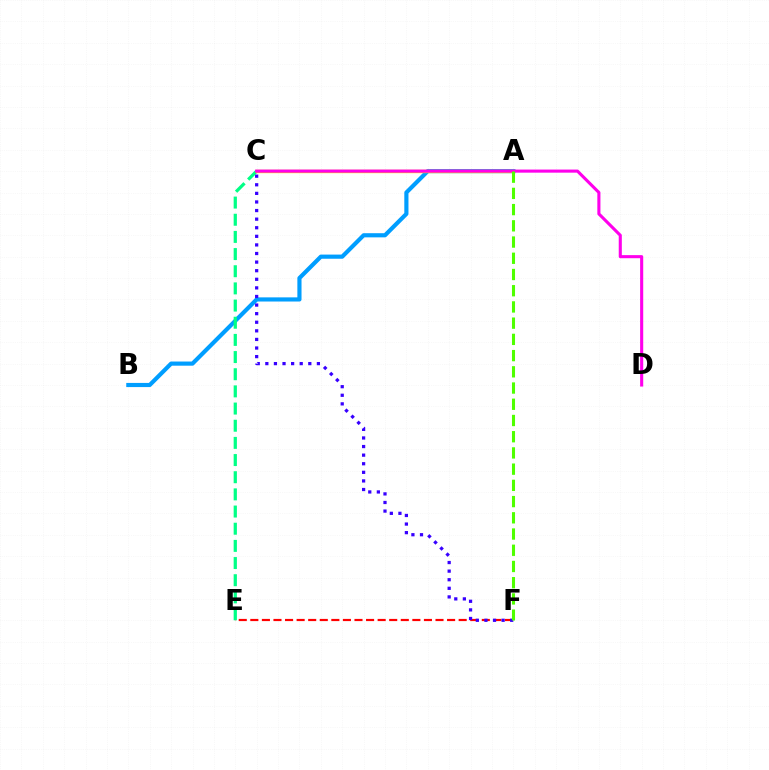{('A', 'B'): [{'color': '#009eff', 'line_style': 'solid', 'thickness': 2.99}], ('E', 'F'): [{'color': '#ff0000', 'line_style': 'dashed', 'thickness': 1.57}], ('C', 'E'): [{'color': '#00ff86', 'line_style': 'dashed', 'thickness': 2.33}], ('C', 'F'): [{'color': '#3700ff', 'line_style': 'dotted', 'thickness': 2.33}], ('A', 'C'): [{'color': '#ffd500', 'line_style': 'solid', 'thickness': 2.43}], ('C', 'D'): [{'color': '#ff00ed', 'line_style': 'solid', 'thickness': 2.23}], ('A', 'F'): [{'color': '#4fff00', 'line_style': 'dashed', 'thickness': 2.2}]}